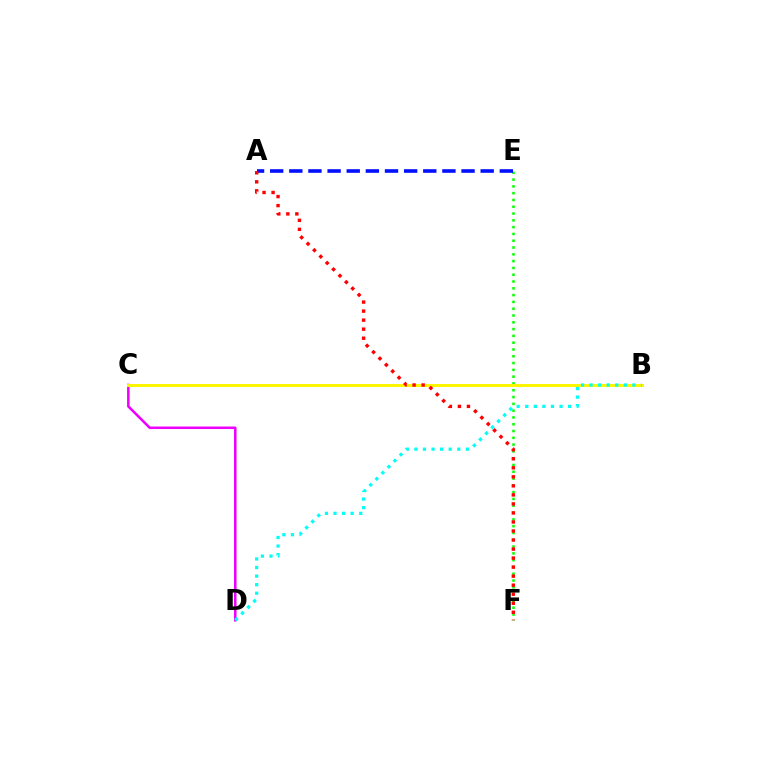{('C', 'D'): [{'color': '#ee00ff', 'line_style': 'solid', 'thickness': 1.82}], ('E', 'F'): [{'color': '#08ff00', 'line_style': 'dotted', 'thickness': 1.85}], ('B', 'C'): [{'color': '#fcf500', 'line_style': 'solid', 'thickness': 2.13}], ('A', 'E'): [{'color': '#0010ff', 'line_style': 'dashed', 'thickness': 2.6}], ('B', 'D'): [{'color': '#00fff6', 'line_style': 'dotted', 'thickness': 2.33}], ('A', 'F'): [{'color': '#ff0000', 'line_style': 'dotted', 'thickness': 2.45}]}